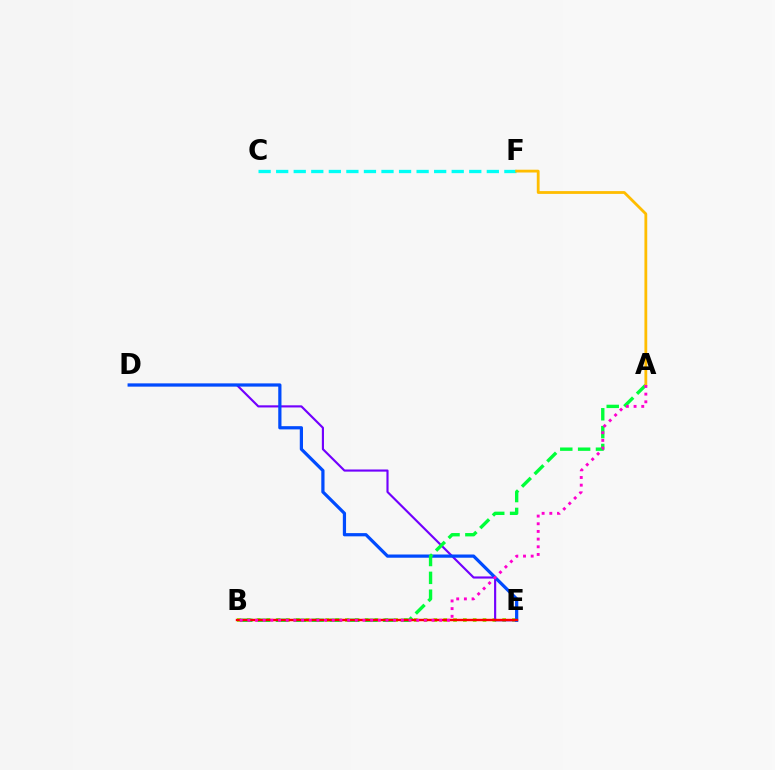{('B', 'E'): [{'color': '#84ff00', 'line_style': 'dotted', 'thickness': 2.67}, {'color': '#ff0000', 'line_style': 'solid', 'thickness': 1.73}], ('D', 'E'): [{'color': '#7200ff', 'line_style': 'solid', 'thickness': 1.54}, {'color': '#004bff', 'line_style': 'solid', 'thickness': 2.32}], ('C', 'F'): [{'color': '#00fff6', 'line_style': 'dashed', 'thickness': 2.38}], ('A', 'B'): [{'color': '#00ff39', 'line_style': 'dashed', 'thickness': 2.42}, {'color': '#ff00cf', 'line_style': 'dotted', 'thickness': 2.09}], ('A', 'F'): [{'color': '#ffbd00', 'line_style': 'solid', 'thickness': 2.02}]}